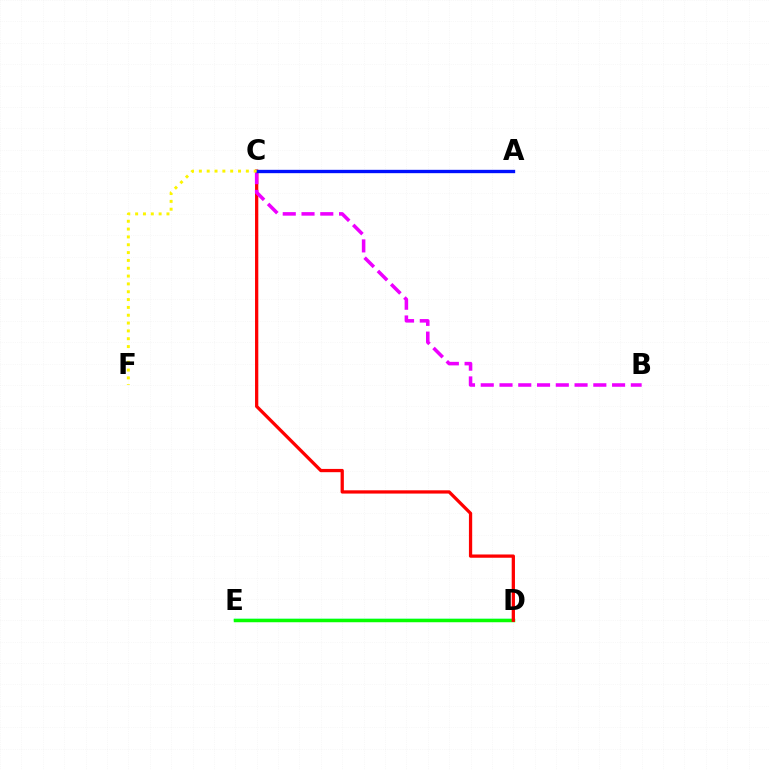{('D', 'E'): [{'color': '#00fff6', 'line_style': 'solid', 'thickness': 1.7}, {'color': '#08ff00', 'line_style': 'solid', 'thickness': 2.51}], ('C', 'D'): [{'color': '#ff0000', 'line_style': 'solid', 'thickness': 2.35}], ('B', 'C'): [{'color': '#ee00ff', 'line_style': 'dashed', 'thickness': 2.55}], ('A', 'C'): [{'color': '#0010ff', 'line_style': 'solid', 'thickness': 2.41}], ('C', 'F'): [{'color': '#fcf500', 'line_style': 'dotted', 'thickness': 2.13}]}